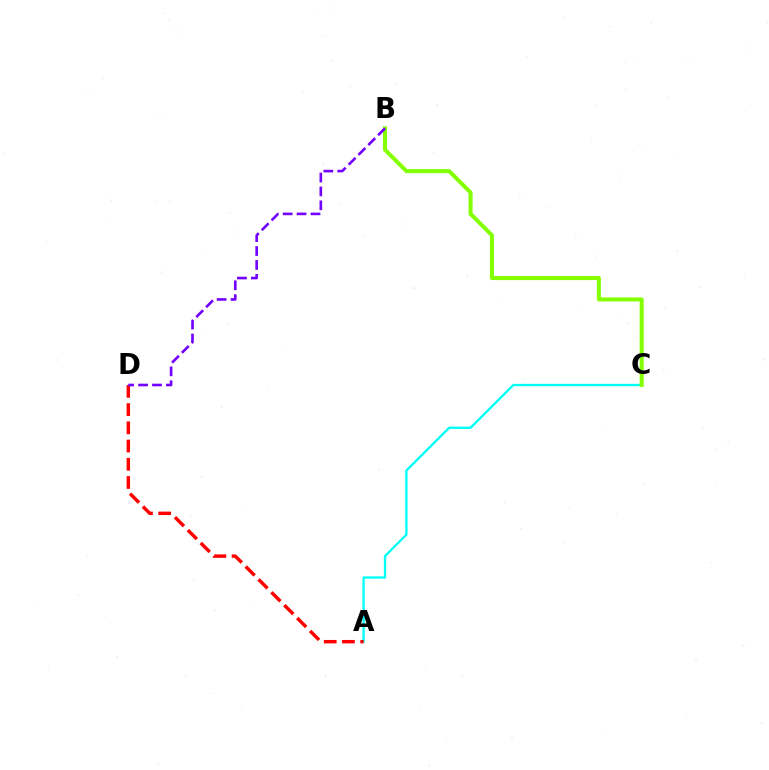{('A', 'C'): [{'color': '#00fff6', 'line_style': 'solid', 'thickness': 1.67}], ('B', 'C'): [{'color': '#84ff00', 'line_style': 'solid', 'thickness': 2.91}], ('A', 'D'): [{'color': '#ff0000', 'line_style': 'dashed', 'thickness': 2.48}], ('B', 'D'): [{'color': '#7200ff', 'line_style': 'dashed', 'thickness': 1.89}]}